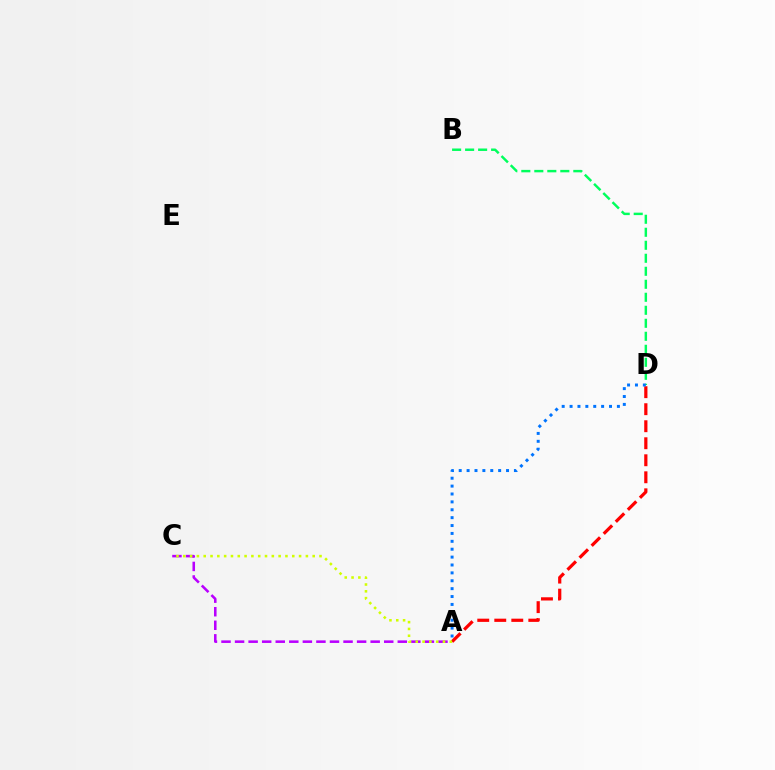{('B', 'D'): [{'color': '#00ff5c', 'line_style': 'dashed', 'thickness': 1.77}], ('A', 'C'): [{'color': '#b900ff', 'line_style': 'dashed', 'thickness': 1.84}, {'color': '#d1ff00', 'line_style': 'dotted', 'thickness': 1.85}], ('A', 'D'): [{'color': '#ff0000', 'line_style': 'dashed', 'thickness': 2.31}, {'color': '#0074ff', 'line_style': 'dotted', 'thickness': 2.14}]}